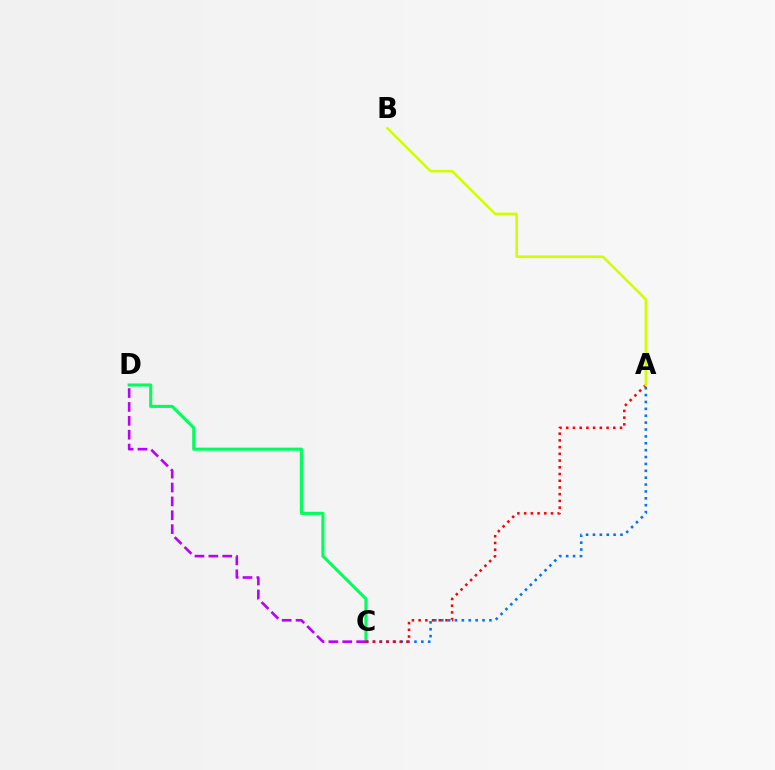{('C', 'D'): [{'color': '#00ff5c', 'line_style': 'solid', 'thickness': 2.23}, {'color': '#b900ff', 'line_style': 'dashed', 'thickness': 1.89}], ('A', 'C'): [{'color': '#0074ff', 'line_style': 'dotted', 'thickness': 1.87}, {'color': '#ff0000', 'line_style': 'dotted', 'thickness': 1.83}], ('A', 'B'): [{'color': '#d1ff00', 'line_style': 'solid', 'thickness': 1.86}]}